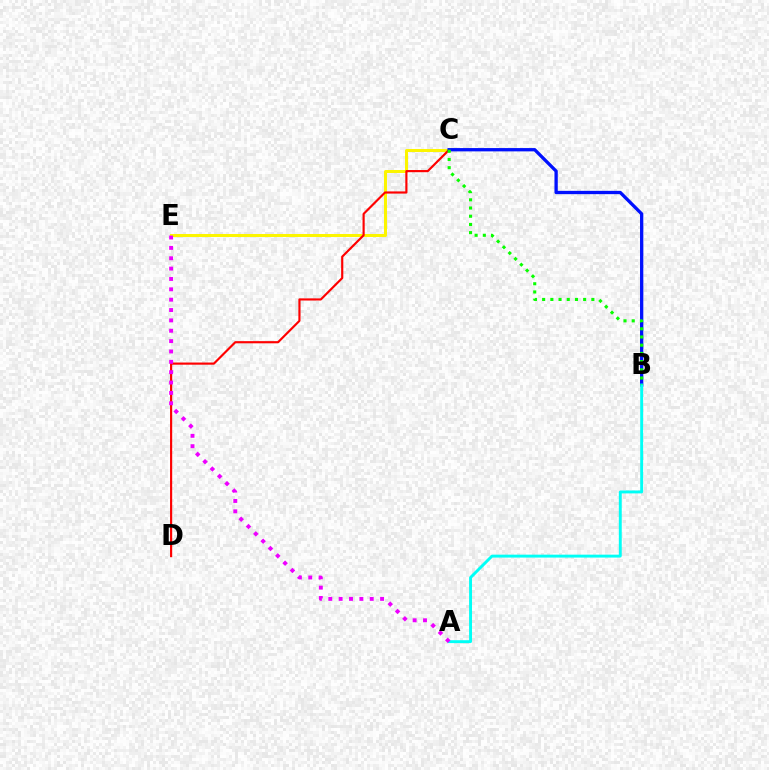{('C', 'E'): [{'color': '#fcf500', 'line_style': 'solid', 'thickness': 2.17}], ('C', 'D'): [{'color': '#ff0000', 'line_style': 'solid', 'thickness': 1.56}], ('B', 'C'): [{'color': '#0010ff', 'line_style': 'solid', 'thickness': 2.38}, {'color': '#08ff00', 'line_style': 'dotted', 'thickness': 2.23}], ('A', 'B'): [{'color': '#00fff6', 'line_style': 'solid', 'thickness': 2.1}], ('A', 'E'): [{'color': '#ee00ff', 'line_style': 'dotted', 'thickness': 2.81}]}